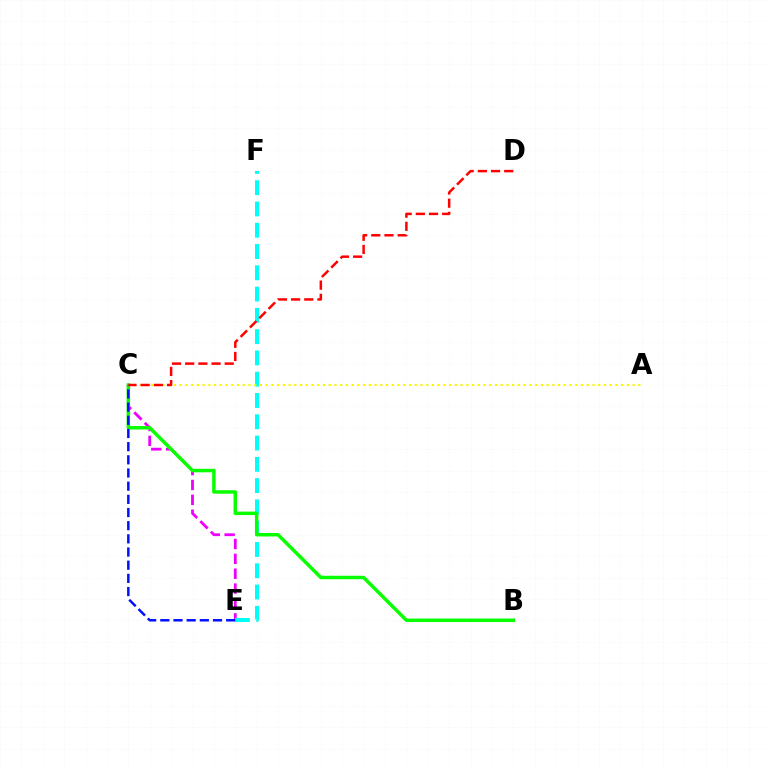{('C', 'E'): [{'color': '#ee00ff', 'line_style': 'dashed', 'thickness': 2.02}, {'color': '#0010ff', 'line_style': 'dashed', 'thickness': 1.79}], ('E', 'F'): [{'color': '#00fff6', 'line_style': 'dashed', 'thickness': 2.89}], ('A', 'C'): [{'color': '#fcf500', 'line_style': 'dotted', 'thickness': 1.56}], ('B', 'C'): [{'color': '#08ff00', 'line_style': 'solid', 'thickness': 2.49}], ('C', 'D'): [{'color': '#ff0000', 'line_style': 'dashed', 'thickness': 1.79}]}